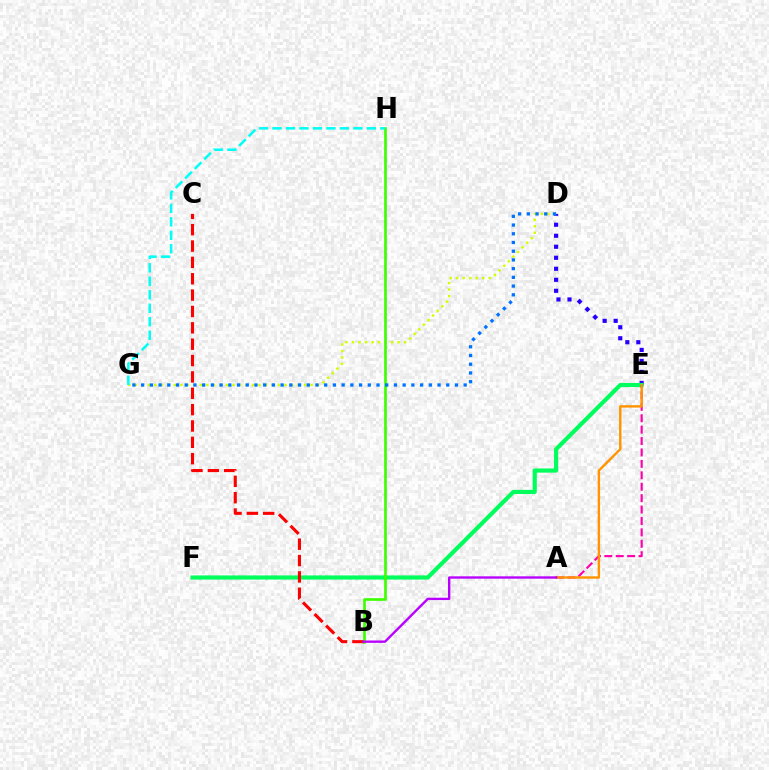{('D', 'E'): [{'color': '#2500ff', 'line_style': 'dotted', 'thickness': 2.99}], ('D', 'G'): [{'color': '#d1ff00', 'line_style': 'dotted', 'thickness': 1.77}, {'color': '#0074ff', 'line_style': 'dotted', 'thickness': 2.37}], ('E', 'F'): [{'color': '#00ff5c', 'line_style': 'solid', 'thickness': 2.99}], ('B', 'H'): [{'color': '#3dff00', 'line_style': 'solid', 'thickness': 1.93}], ('B', 'C'): [{'color': '#ff0000', 'line_style': 'dashed', 'thickness': 2.22}], ('A', 'E'): [{'color': '#ff00ac', 'line_style': 'dashed', 'thickness': 1.55}, {'color': '#ff9400', 'line_style': 'solid', 'thickness': 1.73}], ('G', 'H'): [{'color': '#00fff6', 'line_style': 'dashed', 'thickness': 1.83}], ('A', 'B'): [{'color': '#b900ff', 'line_style': 'solid', 'thickness': 1.7}]}